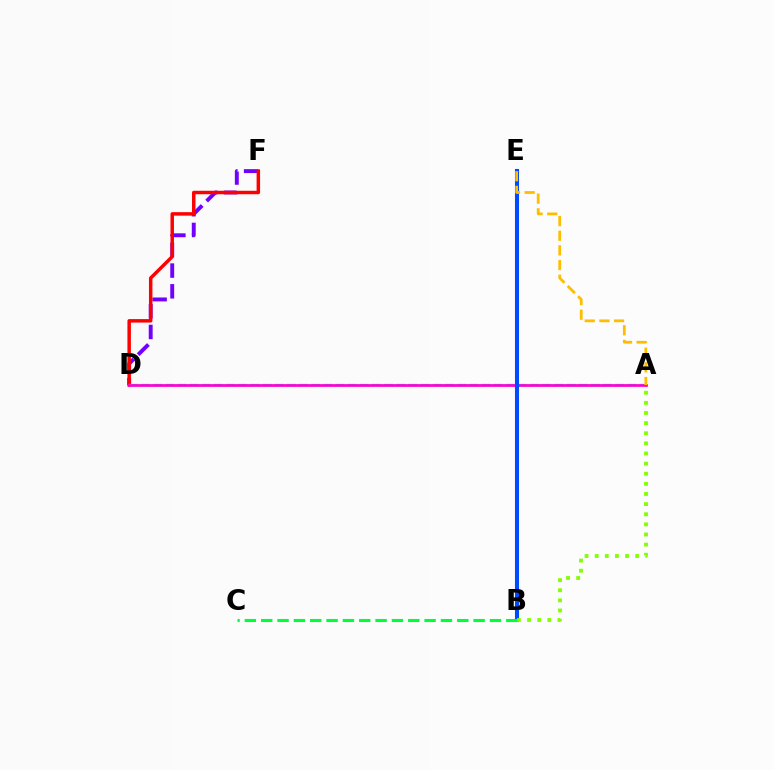{('D', 'F'): [{'color': '#7200ff', 'line_style': 'dashed', 'thickness': 2.82}, {'color': '#ff0000', 'line_style': 'solid', 'thickness': 2.5}], ('A', 'D'): [{'color': '#00fff6', 'line_style': 'dashed', 'thickness': 1.65}, {'color': '#ff00cf', 'line_style': 'solid', 'thickness': 1.97}], ('B', 'E'): [{'color': '#004bff', 'line_style': 'solid', 'thickness': 2.94}], ('A', 'E'): [{'color': '#ffbd00', 'line_style': 'dashed', 'thickness': 1.99}], ('A', 'B'): [{'color': '#84ff00', 'line_style': 'dotted', 'thickness': 2.75}], ('B', 'C'): [{'color': '#00ff39', 'line_style': 'dashed', 'thickness': 2.22}]}